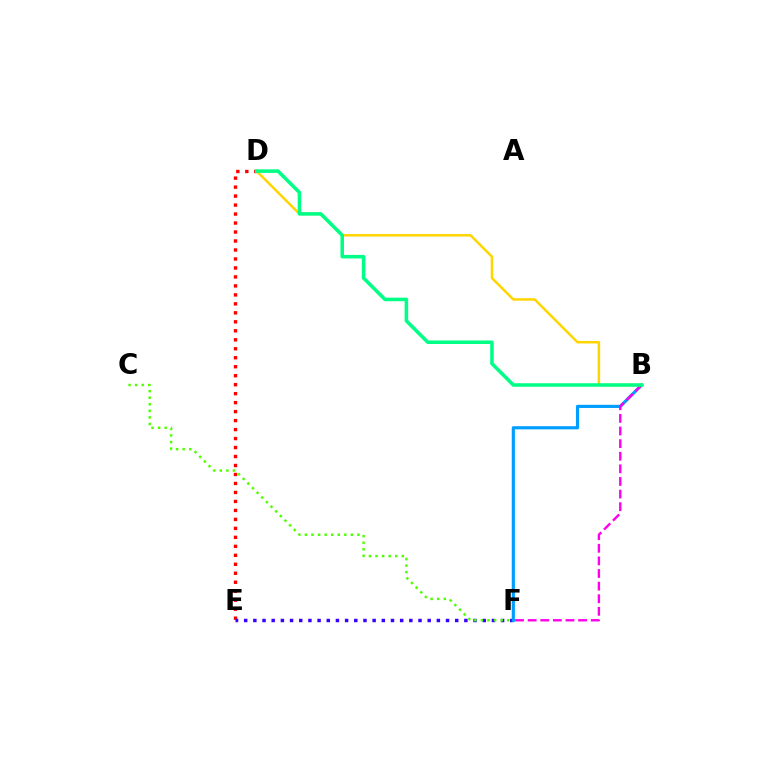{('D', 'E'): [{'color': '#ff0000', 'line_style': 'dotted', 'thickness': 2.44}], ('E', 'F'): [{'color': '#3700ff', 'line_style': 'dotted', 'thickness': 2.49}], ('C', 'F'): [{'color': '#4fff00', 'line_style': 'dotted', 'thickness': 1.79}], ('B', 'F'): [{'color': '#009eff', 'line_style': 'solid', 'thickness': 2.27}, {'color': '#ff00ed', 'line_style': 'dashed', 'thickness': 1.71}], ('B', 'D'): [{'color': '#ffd500', 'line_style': 'solid', 'thickness': 1.8}, {'color': '#00ff86', 'line_style': 'solid', 'thickness': 2.55}]}